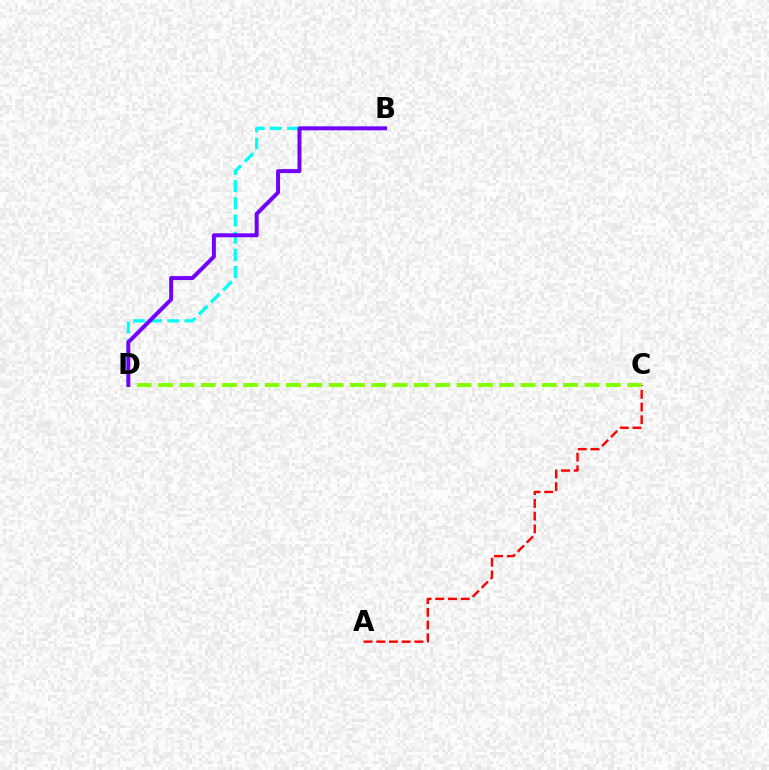{('A', 'C'): [{'color': '#ff0000', 'line_style': 'dashed', 'thickness': 1.73}], ('B', 'D'): [{'color': '#00fff6', 'line_style': 'dashed', 'thickness': 2.33}, {'color': '#7200ff', 'line_style': 'solid', 'thickness': 2.85}], ('C', 'D'): [{'color': '#84ff00', 'line_style': 'dashed', 'thickness': 2.9}]}